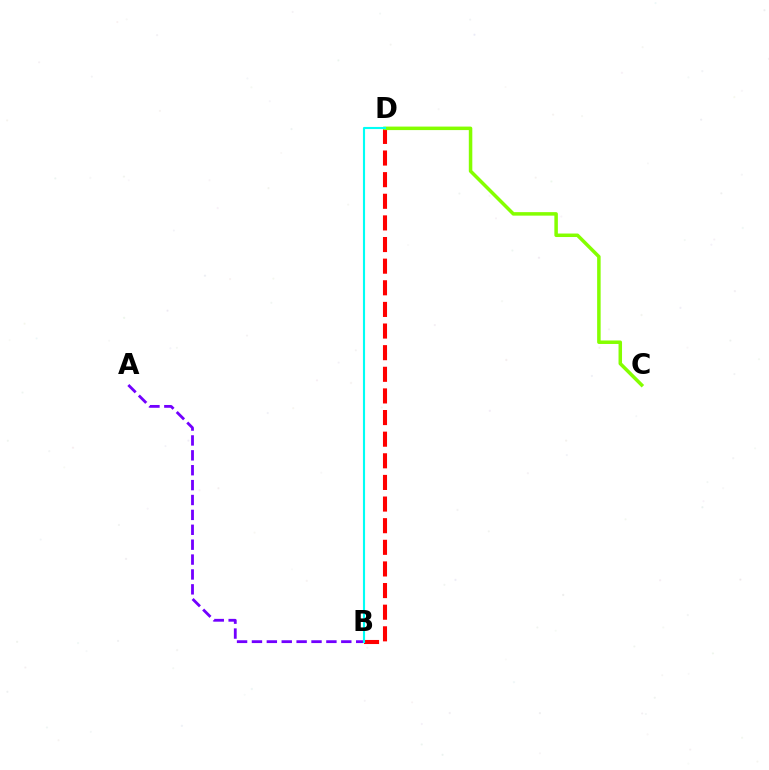{('B', 'D'): [{'color': '#ff0000', 'line_style': 'dashed', 'thickness': 2.94}, {'color': '#00fff6', 'line_style': 'solid', 'thickness': 1.53}], ('A', 'B'): [{'color': '#7200ff', 'line_style': 'dashed', 'thickness': 2.02}], ('C', 'D'): [{'color': '#84ff00', 'line_style': 'solid', 'thickness': 2.52}]}